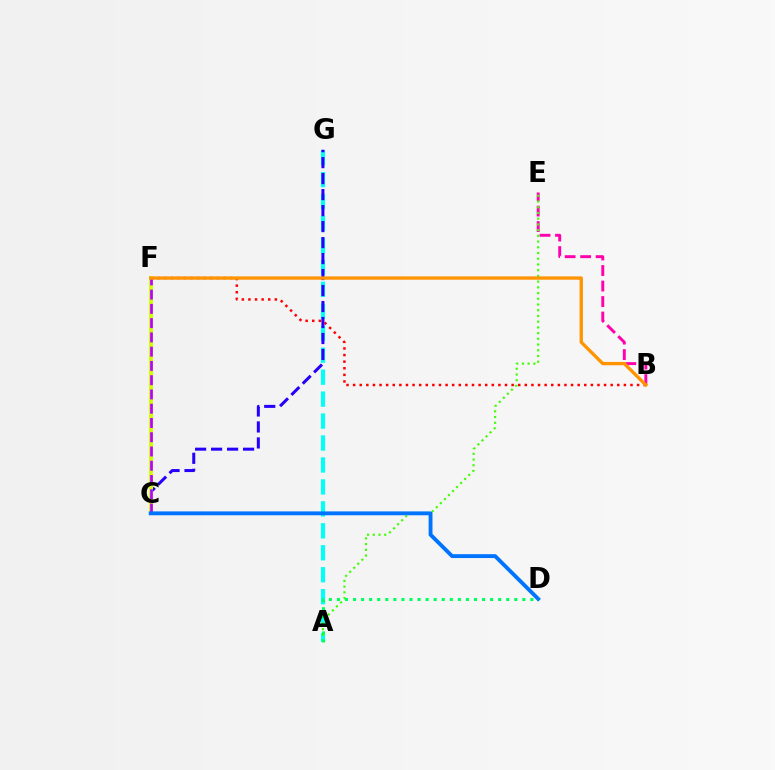{('A', 'G'): [{'color': '#00fff6', 'line_style': 'dashed', 'thickness': 2.98}], ('B', 'F'): [{'color': '#ff0000', 'line_style': 'dotted', 'thickness': 1.79}, {'color': '#ff9400', 'line_style': 'solid', 'thickness': 2.39}], ('B', 'E'): [{'color': '#ff00ac', 'line_style': 'dashed', 'thickness': 2.11}], ('A', 'E'): [{'color': '#3dff00', 'line_style': 'dotted', 'thickness': 1.55}], ('C', 'G'): [{'color': '#2500ff', 'line_style': 'dashed', 'thickness': 2.17}], ('C', 'F'): [{'color': '#d1ff00', 'line_style': 'solid', 'thickness': 2.87}, {'color': '#b900ff', 'line_style': 'dashed', 'thickness': 1.94}], ('C', 'D'): [{'color': '#0074ff', 'line_style': 'solid', 'thickness': 2.78}], ('A', 'D'): [{'color': '#00ff5c', 'line_style': 'dotted', 'thickness': 2.19}]}